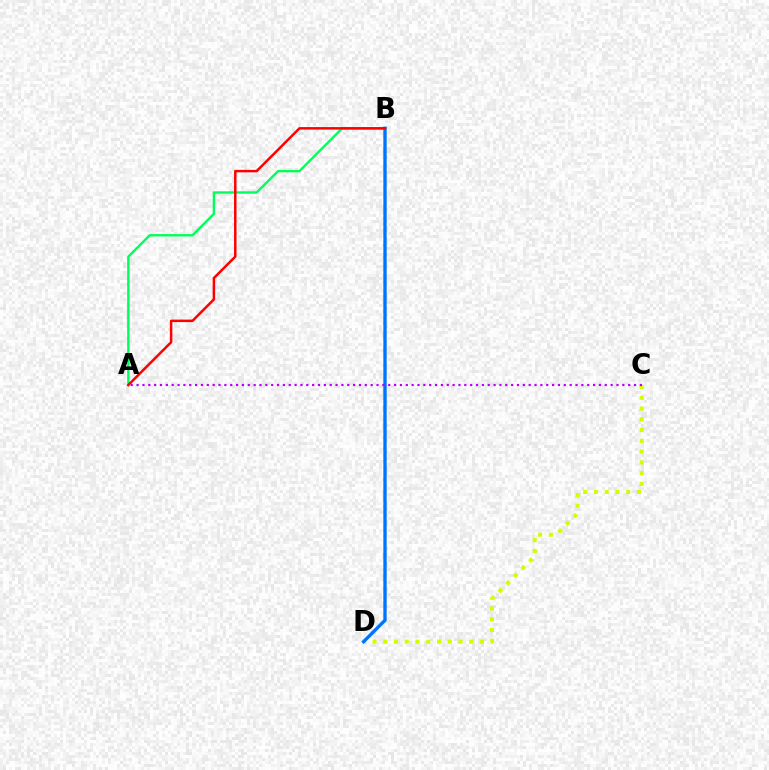{('A', 'B'): [{'color': '#00ff5c', 'line_style': 'solid', 'thickness': 1.73}, {'color': '#ff0000', 'line_style': 'solid', 'thickness': 1.79}], ('C', 'D'): [{'color': '#d1ff00', 'line_style': 'dotted', 'thickness': 2.92}], ('B', 'D'): [{'color': '#0074ff', 'line_style': 'solid', 'thickness': 2.41}], ('A', 'C'): [{'color': '#b900ff', 'line_style': 'dotted', 'thickness': 1.59}]}